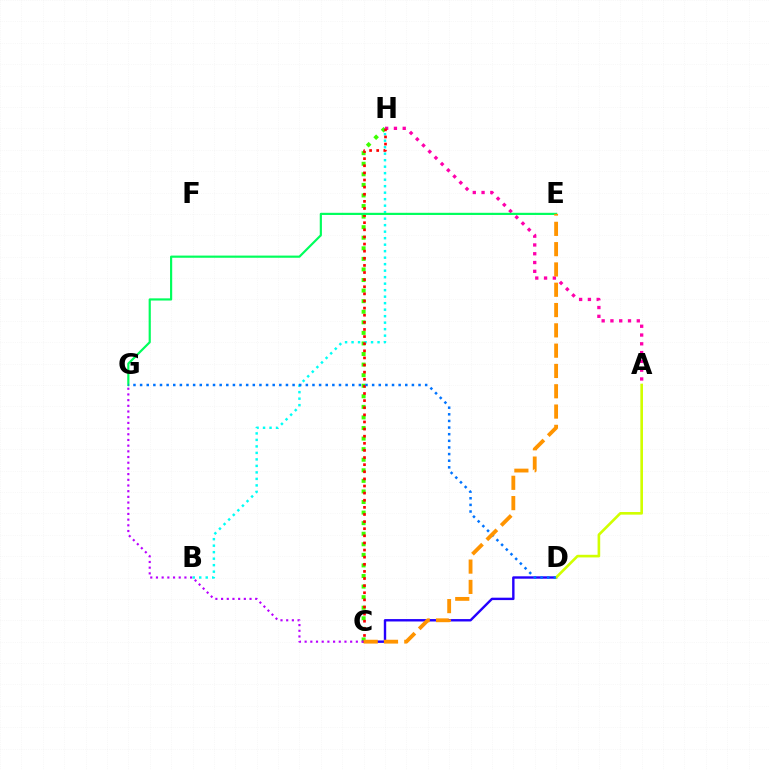{('C', 'H'): [{'color': '#3dff00', 'line_style': 'dotted', 'thickness': 2.87}, {'color': '#ff0000', 'line_style': 'dotted', 'thickness': 1.93}], ('C', 'D'): [{'color': '#2500ff', 'line_style': 'solid', 'thickness': 1.73}], ('A', 'H'): [{'color': '#ff00ac', 'line_style': 'dotted', 'thickness': 2.39}], ('A', 'D'): [{'color': '#d1ff00', 'line_style': 'solid', 'thickness': 1.89}], ('B', 'H'): [{'color': '#00fff6', 'line_style': 'dotted', 'thickness': 1.77}], ('C', 'G'): [{'color': '#b900ff', 'line_style': 'dotted', 'thickness': 1.55}], ('E', 'G'): [{'color': '#00ff5c', 'line_style': 'solid', 'thickness': 1.57}], ('D', 'G'): [{'color': '#0074ff', 'line_style': 'dotted', 'thickness': 1.8}], ('C', 'E'): [{'color': '#ff9400', 'line_style': 'dashed', 'thickness': 2.76}]}